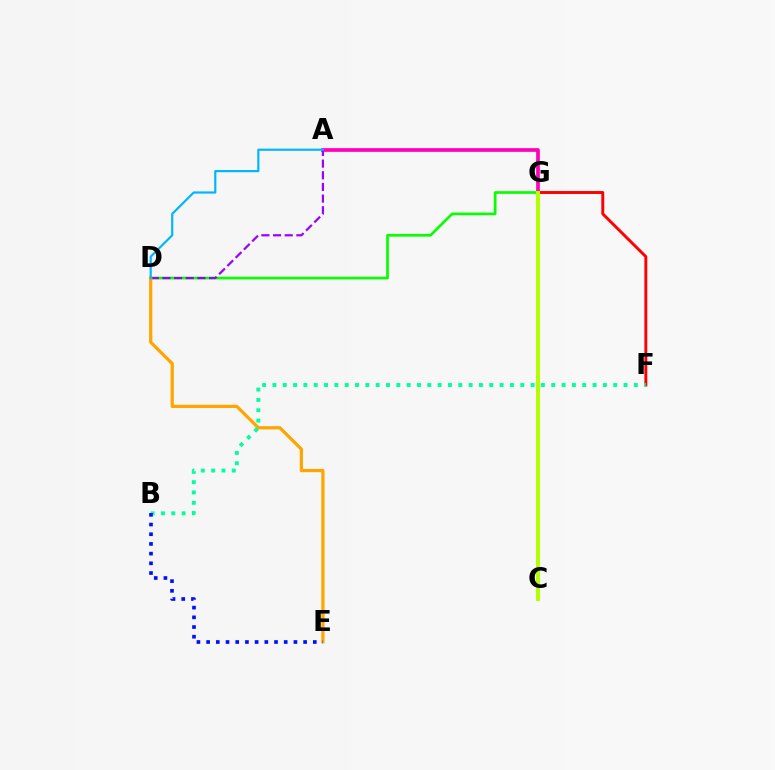{('D', 'G'): [{'color': '#08ff00', 'line_style': 'solid', 'thickness': 1.94}], ('A', 'G'): [{'color': '#ff00bd', 'line_style': 'solid', 'thickness': 2.66}], ('A', 'D'): [{'color': '#9b00ff', 'line_style': 'dashed', 'thickness': 1.58}, {'color': '#00b5ff', 'line_style': 'solid', 'thickness': 1.56}], ('F', 'G'): [{'color': '#ff0000', 'line_style': 'solid', 'thickness': 2.11}], ('D', 'E'): [{'color': '#ffa500', 'line_style': 'solid', 'thickness': 2.34}], ('B', 'F'): [{'color': '#00ff9d', 'line_style': 'dotted', 'thickness': 2.81}], ('C', 'G'): [{'color': '#b3ff00', 'line_style': 'solid', 'thickness': 2.86}], ('B', 'E'): [{'color': '#0010ff', 'line_style': 'dotted', 'thickness': 2.64}]}